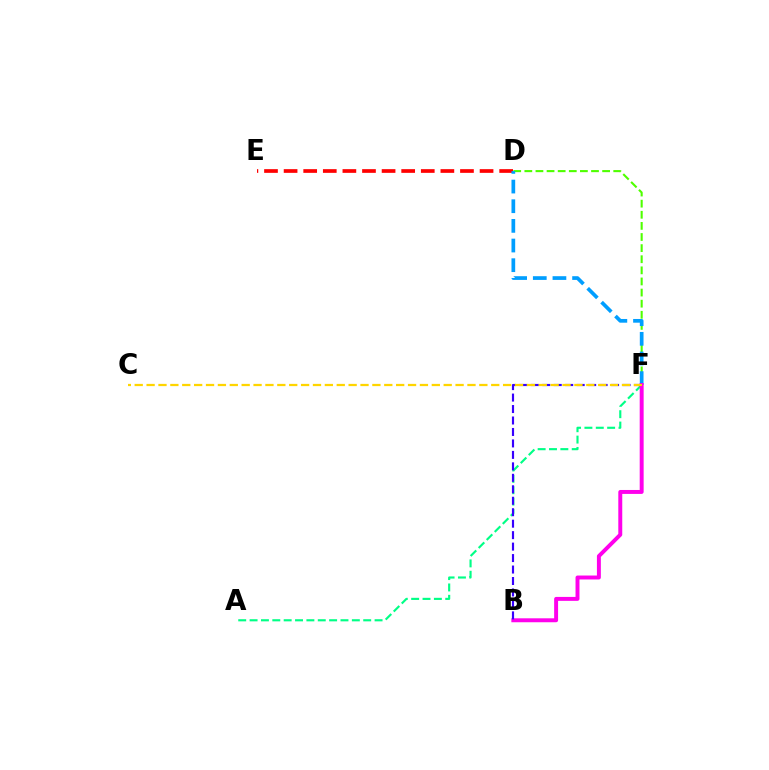{('D', 'F'): [{'color': '#4fff00', 'line_style': 'dashed', 'thickness': 1.51}, {'color': '#009eff', 'line_style': 'dashed', 'thickness': 2.67}], ('D', 'E'): [{'color': '#ff0000', 'line_style': 'dashed', 'thickness': 2.66}], ('A', 'F'): [{'color': '#00ff86', 'line_style': 'dashed', 'thickness': 1.54}], ('B', 'F'): [{'color': '#ff00ed', 'line_style': 'solid', 'thickness': 2.84}, {'color': '#3700ff', 'line_style': 'dashed', 'thickness': 1.56}], ('C', 'F'): [{'color': '#ffd500', 'line_style': 'dashed', 'thickness': 1.61}]}